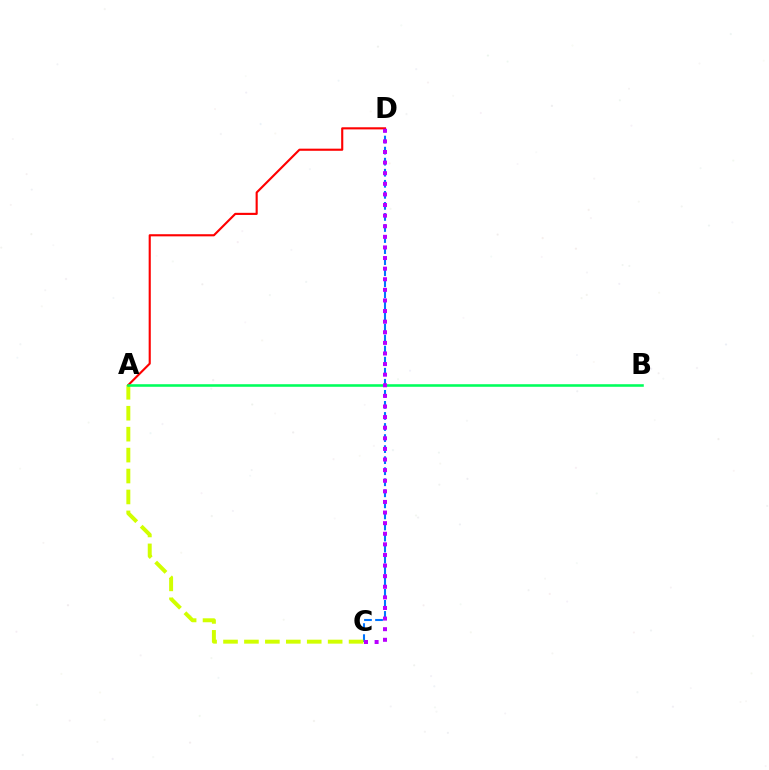{('C', 'D'): [{'color': '#0074ff', 'line_style': 'dashed', 'thickness': 1.5}, {'color': '#b900ff', 'line_style': 'dotted', 'thickness': 2.88}], ('A', 'C'): [{'color': '#d1ff00', 'line_style': 'dashed', 'thickness': 2.84}], ('A', 'D'): [{'color': '#ff0000', 'line_style': 'solid', 'thickness': 1.53}], ('A', 'B'): [{'color': '#00ff5c', 'line_style': 'solid', 'thickness': 1.86}]}